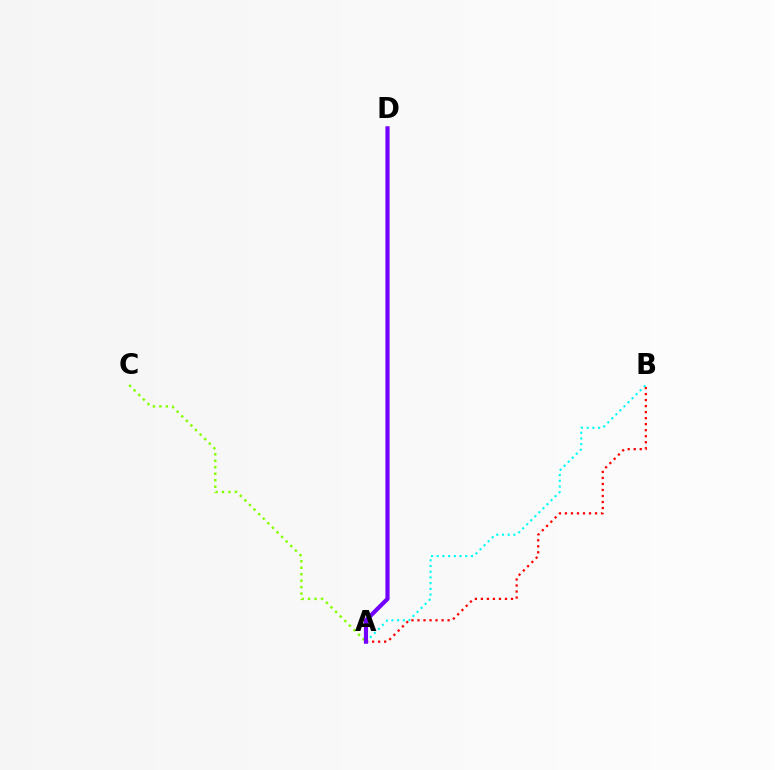{('A', 'B'): [{'color': '#ff0000', 'line_style': 'dotted', 'thickness': 1.64}, {'color': '#00fff6', 'line_style': 'dotted', 'thickness': 1.55}], ('A', 'C'): [{'color': '#84ff00', 'line_style': 'dotted', 'thickness': 1.76}], ('A', 'D'): [{'color': '#7200ff', 'line_style': 'solid', 'thickness': 2.99}]}